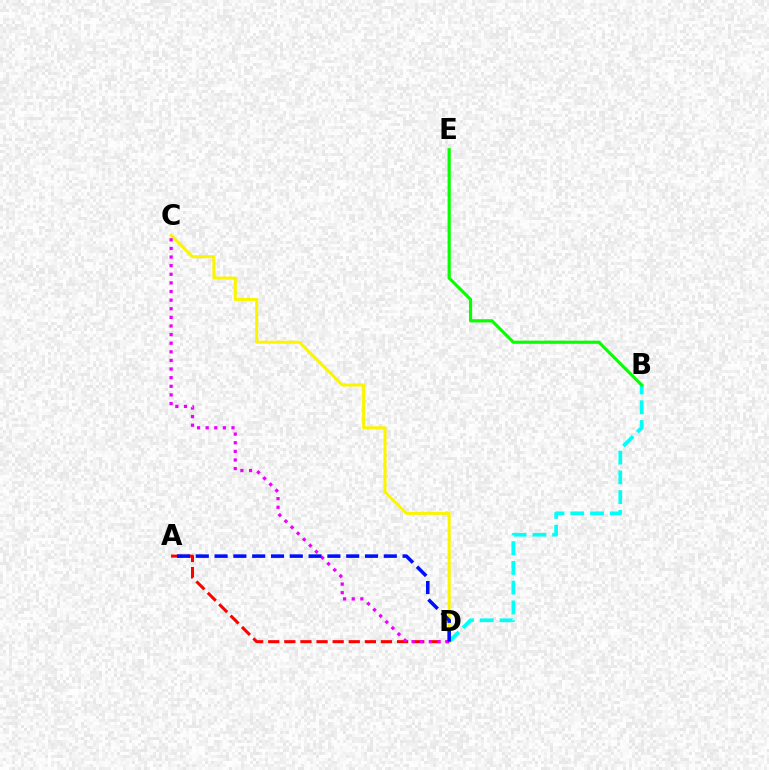{('B', 'D'): [{'color': '#00fff6', 'line_style': 'dashed', 'thickness': 2.68}], ('C', 'D'): [{'color': '#fcf500', 'line_style': 'solid', 'thickness': 2.19}, {'color': '#ee00ff', 'line_style': 'dotted', 'thickness': 2.34}], ('A', 'D'): [{'color': '#ff0000', 'line_style': 'dashed', 'thickness': 2.19}, {'color': '#0010ff', 'line_style': 'dashed', 'thickness': 2.55}], ('B', 'E'): [{'color': '#08ff00', 'line_style': 'solid', 'thickness': 2.28}]}